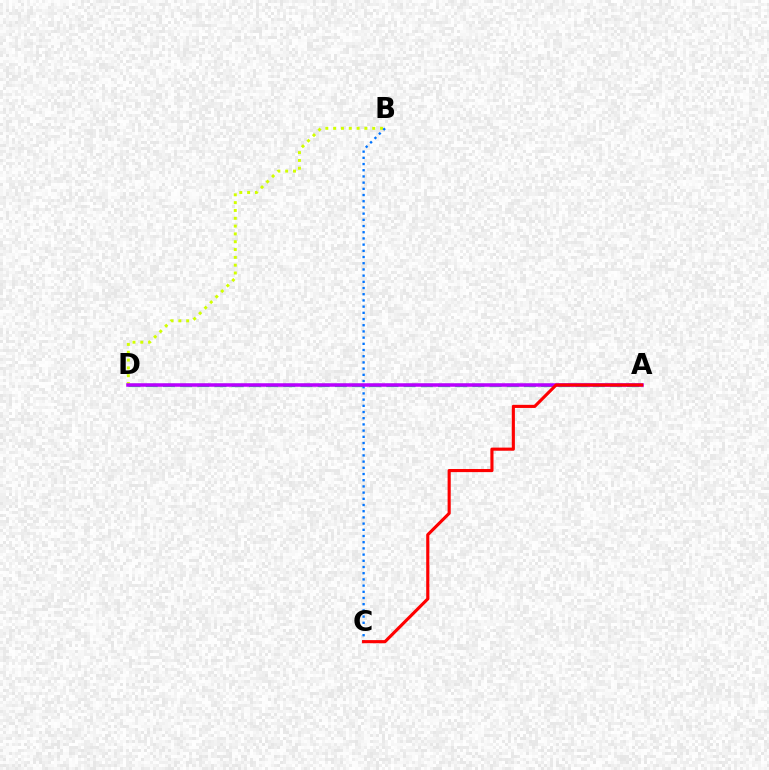{('B', 'D'): [{'color': '#d1ff00', 'line_style': 'dotted', 'thickness': 2.12}], ('A', 'D'): [{'color': '#00ff5c', 'line_style': 'dashed', 'thickness': 2.34}, {'color': '#b900ff', 'line_style': 'solid', 'thickness': 2.53}], ('B', 'C'): [{'color': '#0074ff', 'line_style': 'dotted', 'thickness': 1.68}], ('A', 'C'): [{'color': '#ff0000', 'line_style': 'solid', 'thickness': 2.25}]}